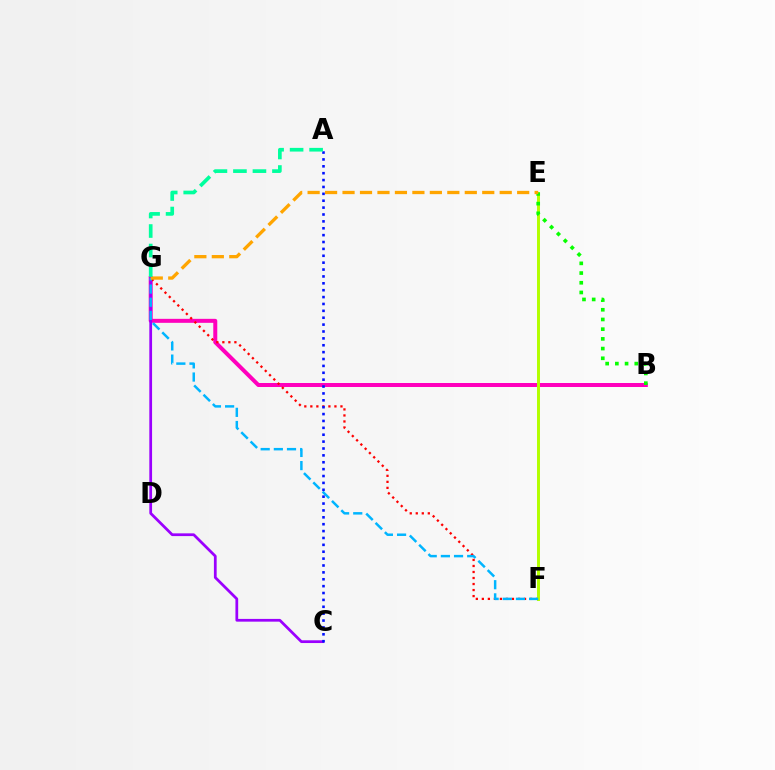{('B', 'G'): [{'color': '#ff00bd', 'line_style': 'solid', 'thickness': 2.88}], ('F', 'G'): [{'color': '#ff0000', 'line_style': 'dotted', 'thickness': 1.64}, {'color': '#00b5ff', 'line_style': 'dashed', 'thickness': 1.79}], ('E', 'F'): [{'color': '#b3ff00', 'line_style': 'solid', 'thickness': 2.12}], ('C', 'G'): [{'color': '#9b00ff', 'line_style': 'solid', 'thickness': 1.98}], ('B', 'E'): [{'color': '#08ff00', 'line_style': 'dotted', 'thickness': 2.64}], ('E', 'G'): [{'color': '#ffa500', 'line_style': 'dashed', 'thickness': 2.37}], ('A', 'C'): [{'color': '#0010ff', 'line_style': 'dotted', 'thickness': 1.87}], ('A', 'G'): [{'color': '#00ff9d', 'line_style': 'dashed', 'thickness': 2.65}]}